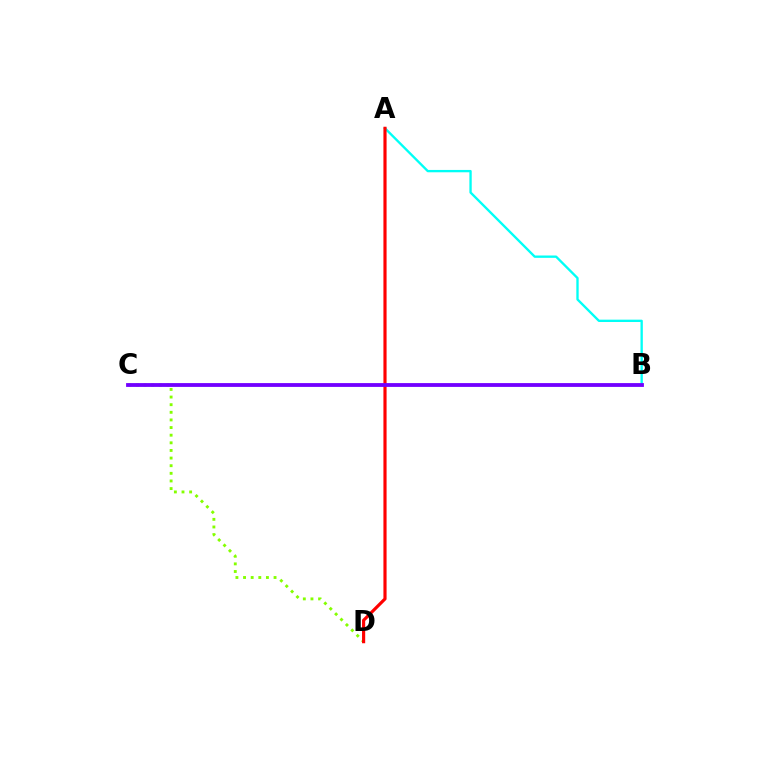{('C', 'D'): [{'color': '#84ff00', 'line_style': 'dotted', 'thickness': 2.07}], ('A', 'B'): [{'color': '#00fff6', 'line_style': 'solid', 'thickness': 1.69}], ('A', 'D'): [{'color': '#ff0000', 'line_style': 'solid', 'thickness': 2.27}], ('B', 'C'): [{'color': '#7200ff', 'line_style': 'solid', 'thickness': 2.74}]}